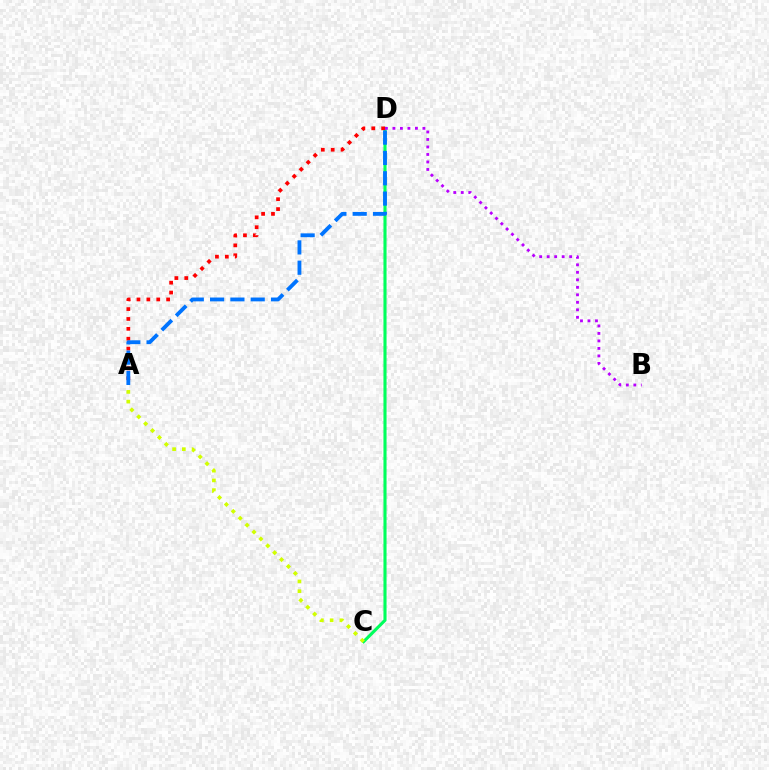{('C', 'D'): [{'color': '#00ff5c', 'line_style': 'solid', 'thickness': 2.23}], ('A', 'C'): [{'color': '#d1ff00', 'line_style': 'dotted', 'thickness': 2.65}], ('A', 'D'): [{'color': '#ff0000', 'line_style': 'dotted', 'thickness': 2.69}, {'color': '#0074ff', 'line_style': 'dashed', 'thickness': 2.76}], ('B', 'D'): [{'color': '#b900ff', 'line_style': 'dotted', 'thickness': 2.04}]}